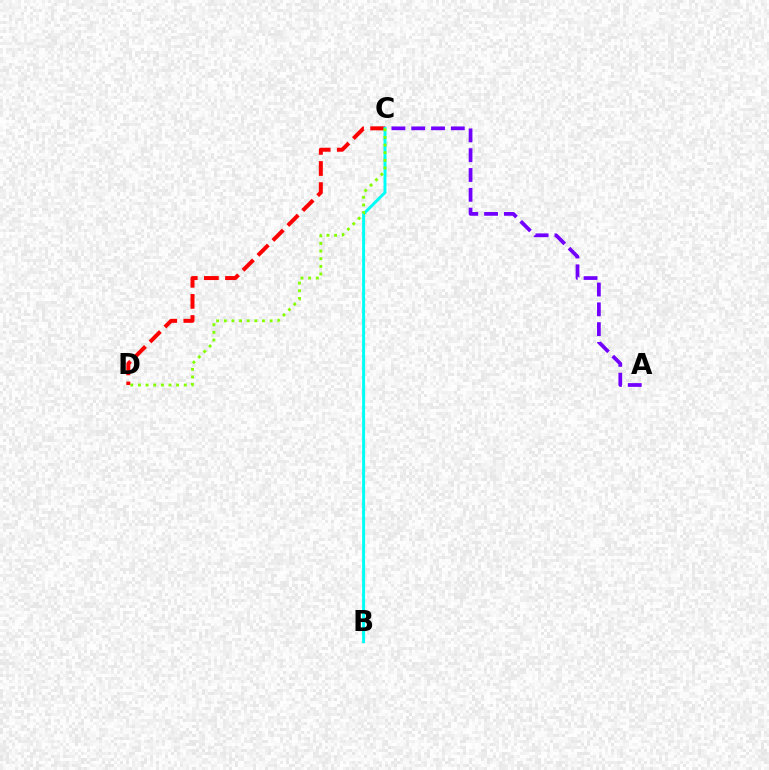{('C', 'D'): [{'color': '#ff0000', 'line_style': 'dashed', 'thickness': 2.87}, {'color': '#84ff00', 'line_style': 'dotted', 'thickness': 2.08}], ('A', 'C'): [{'color': '#7200ff', 'line_style': 'dashed', 'thickness': 2.69}], ('B', 'C'): [{'color': '#00fff6', 'line_style': 'solid', 'thickness': 2.13}]}